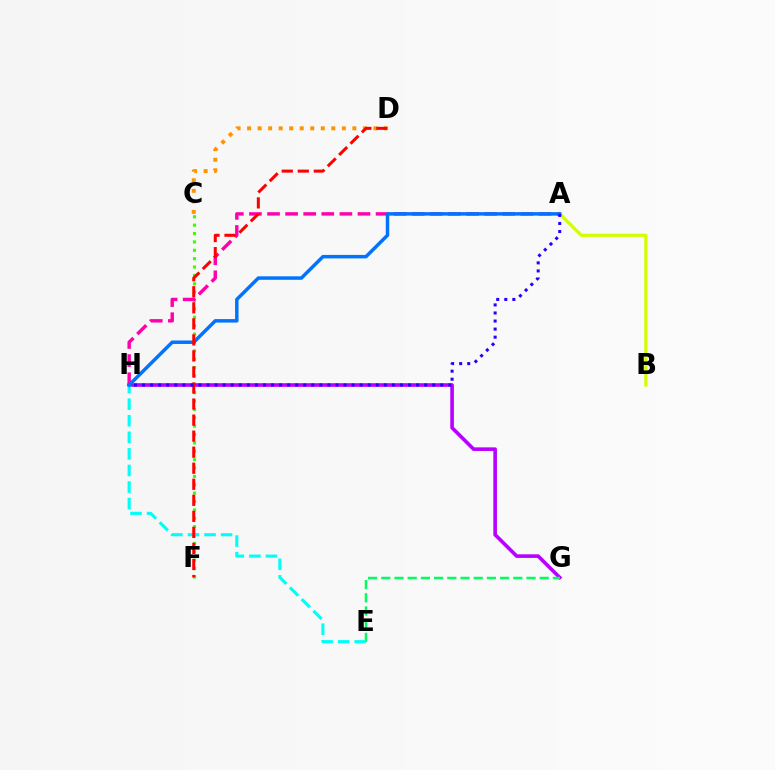{('A', 'B'): [{'color': '#d1ff00', 'line_style': 'solid', 'thickness': 2.32}], ('C', 'F'): [{'color': '#3dff00', 'line_style': 'dotted', 'thickness': 2.28}], ('G', 'H'): [{'color': '#b900ff', 'line_style': 'solid', 'thickness': 2.61}], ('C', 'D'): [{'color': '#ff9400', 'line_style': 'dotted', 'thickness': 2.86}], ('E', 'G'): [{'color': '#00ff5c', 'line_style': 'dashed', 'thickness': 1.79}], ('A', 'H'): [{'color': '#ff00ac', 'line_style': 'dashed', 'thickness': 2.46}, {'color': '#0074ff', 'line_style': 'solid', 'thickness': 2.51}, {'color': '#2500ff', 'line_style': 'dotted', 'thickness': 2.19}], ('E', 'H'): [{'color': '#00fff6', 'line_style': 'dashed', 'thickness': 2.25}], ('D', 'F'): [{'color': '#ff0000', 'line_style': 'dashed', 'thickness': 2.18}]}